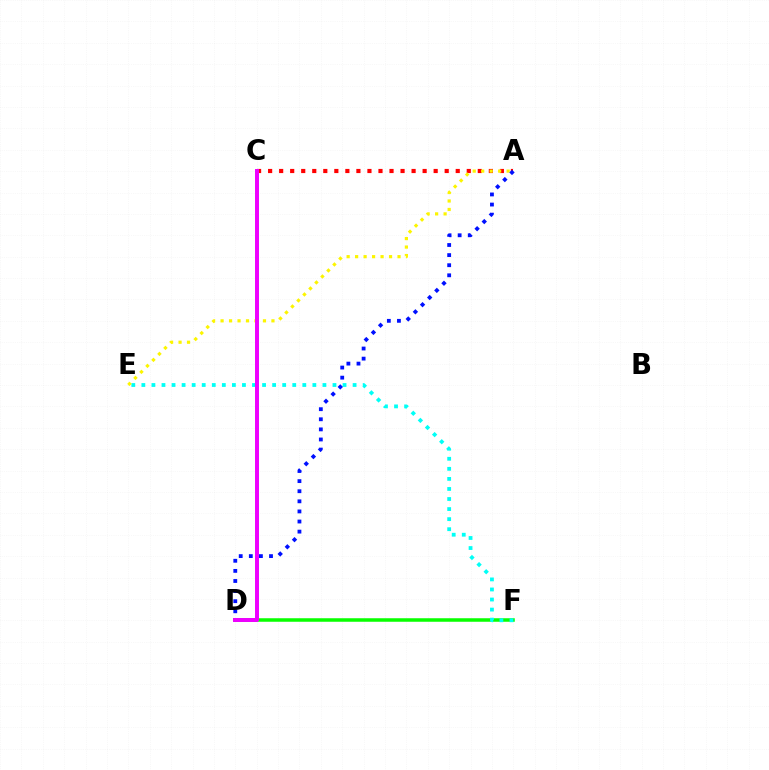{('D', 'F'): [{'color': '#08ff00', 'line_style': 'solid', 'thickness': 2.53}], ('A', 'C'): [{'color': '#ff0000', 'line_style': 'dotted', 'thickness': 3.0}], ('E', 'F'): [{'color': '#00fff6', 'line_style': 'dotted', 'thickness': 2.73}], ('A', 'E'): [{'color': '#fcf500', 'line_style': 'dotted', 'thickness': 2.3}], ('A', 'D'): [{'color': '#0010ff', 'line_style': 'dotted', 'thickness': 2.74}], ('C', 'D'): [{'color': '#ee00ff', 'line_style': 'solid', 'thickness': 2.85}]}